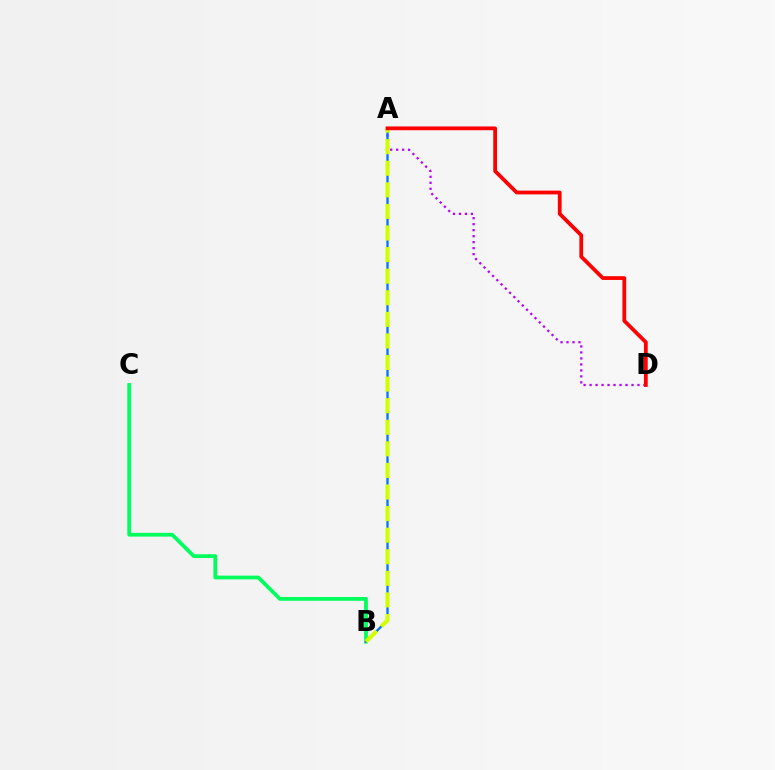{('B', 'C'): [{'color': '#00ff5c', 'line_style': 'solid', 'thickness': 2.71}], ('A', 'D'): [{'color': '#b900ff', 'line_style': 'dotted', 'thickness': 1.63}, {'color': '#ff0000', 'line_style': 'solid', 'thickness': 2.71}], ('A', 'B'): [{'color': '#0074ff', 'line_style': 'solid', 'thickness': 1.65}, {'color': '#d1ff00', 'line_style': 'dashed', 'thickness': 2.93}]}